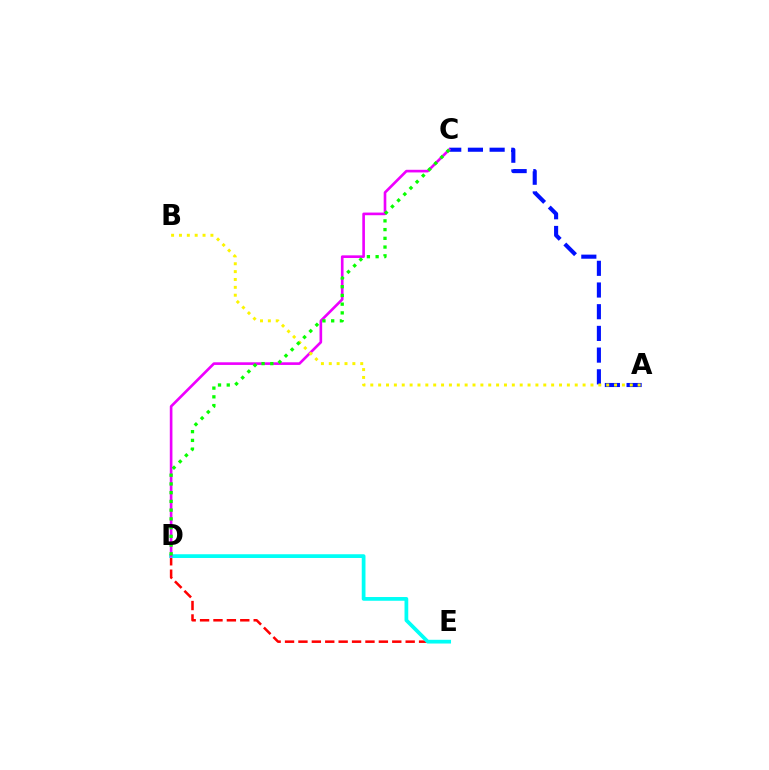{('D', 'E'): [{'color': '#ff0000', 'line_style': 'dashed', 'thickness': 1.82}, {'color': '#00fff6', 'line_style': 'solid', 'thickness': 2.69}], ('A', 'C'): [{'color': '#0010ff', 'line_style': 'dashed', 'thickness': 2.95}], ('C', 'D'): [{'color': '#ee00ff', 'line_style': 'solid', 'thickness': 1.91}, {'color': '#08ff00', 'line_style': 'dotted', 'thickness': 2.37}], ('A', 'B'): [{'color': '#fcf500', 'line_style': 'dotted', 'thickness': 2.14}]}